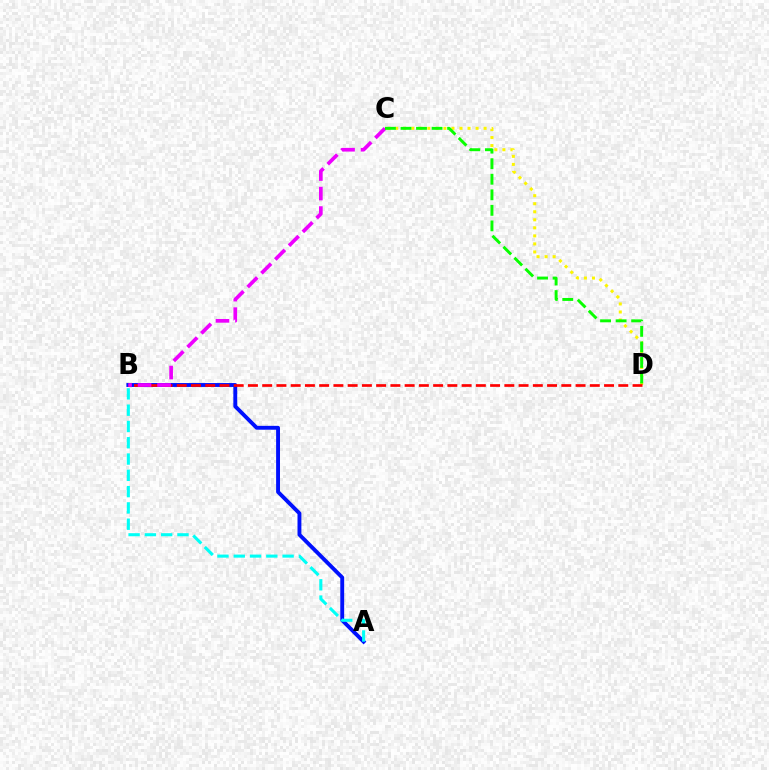{('A', 'B'): [{'color': '#0010ff', 'line_style': 'solid', 'thickness': 2.79}, {'color': '#00fff6', 'line_style': 'dashed', 'thickness': 2.21}], ('C', 'D'): [{'color': '#fcf500', 'line_style': 'dotted', 'thickness': 2.18}, {'color': '#08ff00', 'line_style': 'dashed', 'thickness': 2.11}], ('B', 'D'): [{'color': '#ff0000', 'line_style': 'dashed', 'thickness': 1.94}], ('B', 'C'): [{'color': '#ee00ff', 'line_style': 'dashed', 'thickness': 2.65}]}